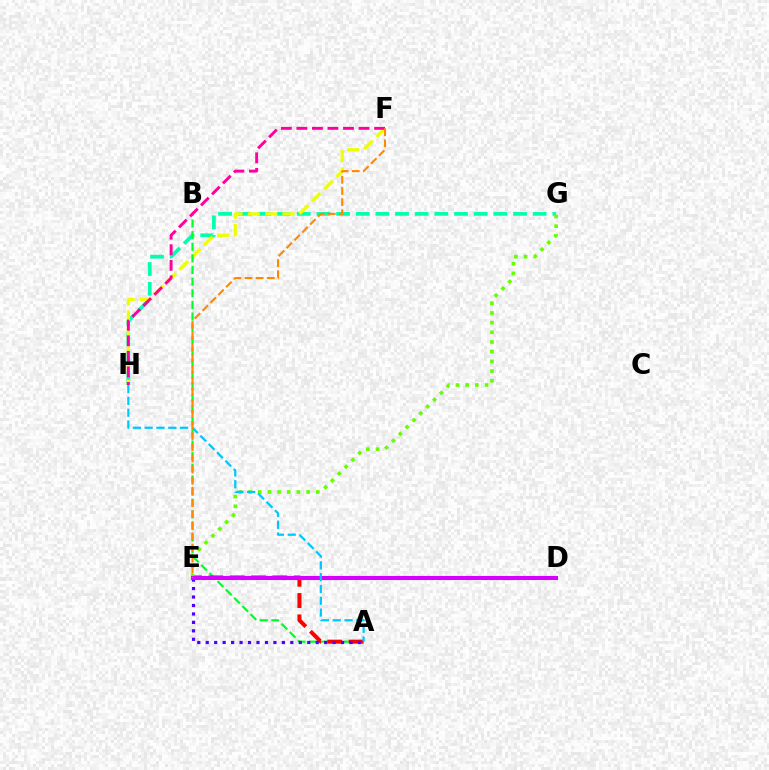{('D', 'E'): [{'color': '#003fff', 'line_style': 'dashed', 'thickness': 2.11}, {'color': '#d600ff', 'line_style': 'solid', 'thickness': 2.94}], ('G', 'H'): [{'color': '#00ffaf', 'line_style': 'dashed', 'thickness': 2.67}], ('F', 'H'): [{'color': '#eeff00', 'line_style': 'dashed', 'thickness': 2.35}, {'color': '#ff00a0', 'line_style': 'dashed', 'thickness': 2.11}], ('A', 'B'): [{'color': '#00ff27', 'line_style': 'dashed', 'thickness': 1.58}], ('A', 'E'): [{'color': '#ff0000', 'line_style': 'dashed', 'thickness': 2.9}, {'color': '#4f00ff', 'line_style': 'dotted', 'thickness': 2.3}], ('E', 'G'): [{'color': '#66ff00', 'line_style': 'dotted', 'thickness': 2.63}], ('A', 'H'): [{'color': '#00c7ff', 'line_style': 'dashed', 'thickness': 1.6}], ('E', 'F'): [{'color': '#ff8800', 'line_style': 'dashed', 'thickness': 1.51}]}